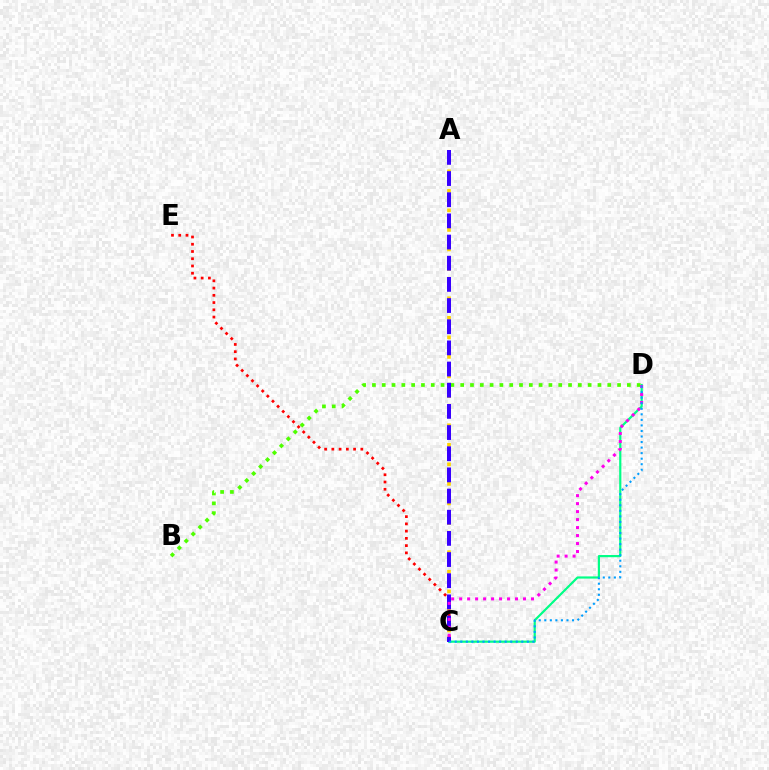{('C', 'D'): [{'color': '#00ff86', 'line_style': 'solid', 'thickness': 1.58}, {'color': '#ff00ed', 'line_style': 'dotted', 'thickness': 2.17}, {'color': '#009eff', 'line_style': 'dotted', 'thickness': 1.51}], ('C', 'E'): [{'color': '#ff0000', 'line_style': 'dotted', 'thickness': 1.97}], ('B', 'D'): [{'color': '#4fff00', 'line_style': 'dotted', 'thickness': 2.66}], ('A', 'C'): [{'color': '#ffd500', 'line_style': 'dotted', 'thickness': 2.65}, {'color': '#3700ff', 'line_style': 'dashed', 'thickness': 2.88}]}